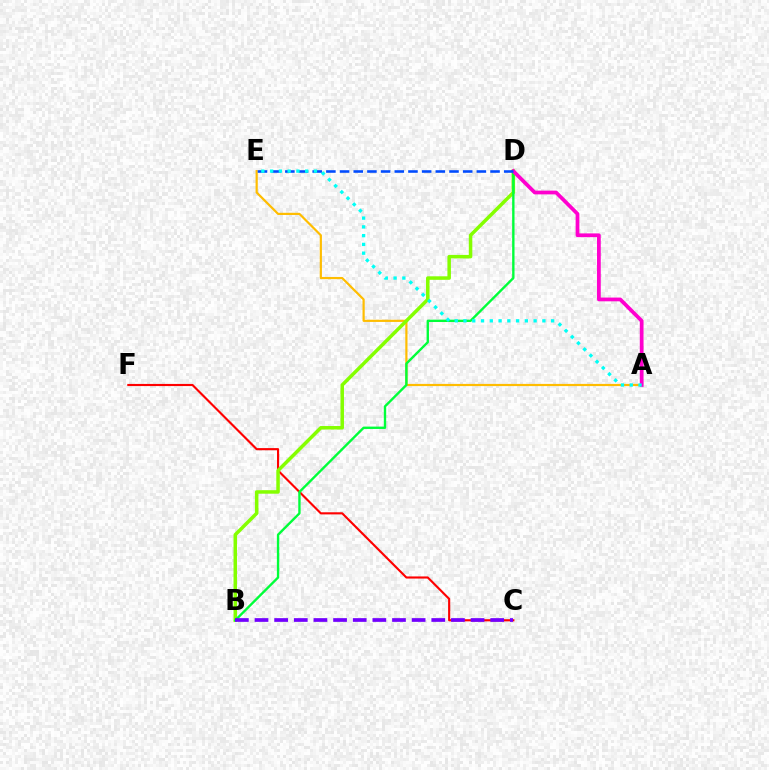{('A', 'E'): [{'color': '#ffbd00', 'line_style': 'solid', 'thickness': 1.58}, {'color': '#00fff6', 'line_style': 'dotted', 'thickness': 2.38}], ('C', 'F'): [{'color': '#ff0000', 'line_style': 'solid', 'thickness': 1.53}], ('B', 'D'): [{'color': '#84ff00', 'line_style': 'solid', 'thickness': 2.53}, {'color': '#00ff39', 'line_style': 'solid', 'thickness': 1.71}], ('A', 'D'): [{'color': '#ff00cf', 'line_style': 'solid', 'thickness': 2.7}], ('D', 'E'): [{'color': '#004bff', 'line_style': 'dashed', 'thickness': 1.86}], ('B', 'C'): [{'color': '#7200ff', 'line_style': 'dashed', 'thickness': 2.67}]}